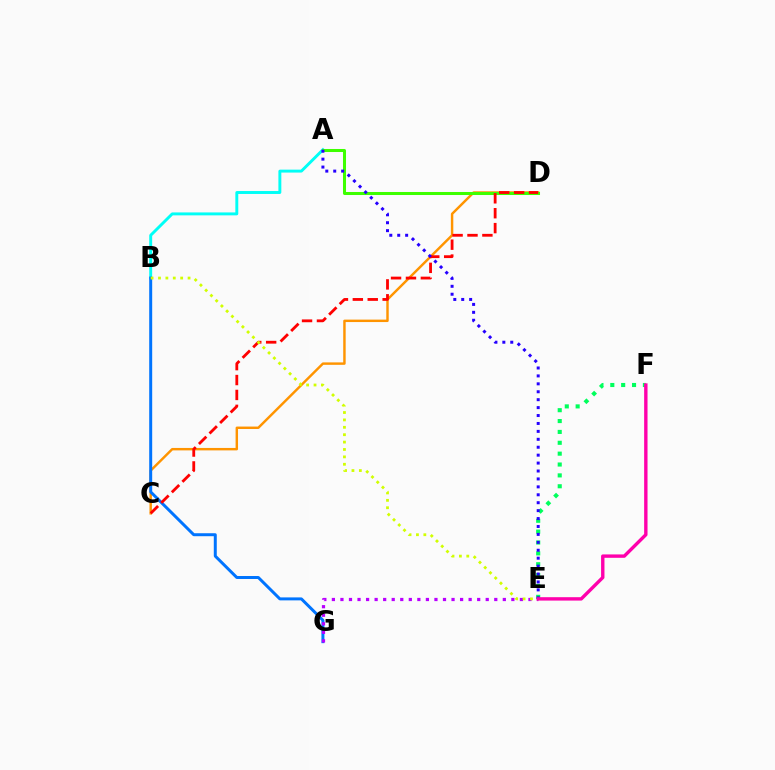{('A', 'B'): [{'color': '#00fff6', 'line_style': 'solid', 'thickness': 2.11}], ('C', 'D'): [{'color': '#ff9400', 'line_style': 'solid', 'thickness': 1.76}, {'color': '#ff0000', 'line_style': 'dashed', 'thickness': 2.02}], ('B', 'G'): [{'color': '#0074ff', 'line_style': 'solid', 'thickness': 2.15}], ('A', 'D'): [{'color': '#3dff00', 'line_style': 'solid', 'thickness': 2.18}], ('E', 'G'): [{'color': '#b900ff', 'line_style': 'dotted', 'thickness': 2.32}], ('E', 'F'): [{'color': '#00ff5c', 'line_style': 'dotted', 'thickness': 2.95}, {'color': '#ff00ac', 'line_style': 'solid', 'thickness': 2.44}], ('B', 'E'): [{'color': '#d1ff00', 'line_style': 'dotted', 'thickness': 2.01}], ('A', 'E'): [{'color': '#2500ff', 'line_style': 'dotted', 'thickness': 2.15}]}